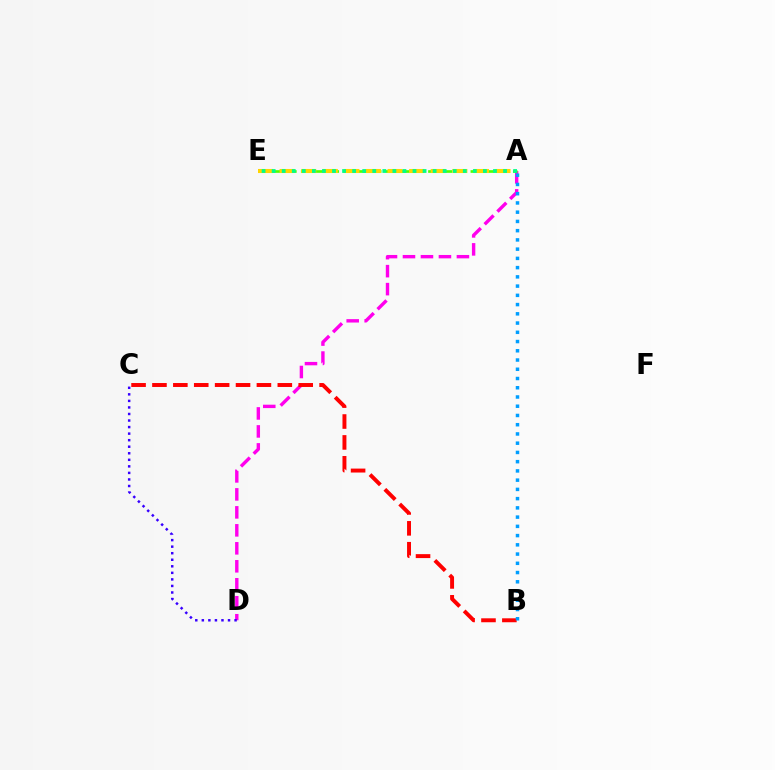{('A', 'D'): [{'color': '#ff00ed', 'line_style': 'dashed', 'thickness': 2.44}], ('A', 'E'): [{'color': '#4fff00', 'line_style': 'dashed', 'thickness': 1.92}, {'color': '#ffd500', 'line_style': 'dashed', 'thickness': 2.93}, {'color': '#00ff86', 'line_style': 'dotted', 'thickness': 2.73}], ('B', 'C'): [{'color': '#ff0000', 'line_style': 'dashed', 'thickness': 2.84}], ('C', 'D'): [{'color': '#3700ff', 'line_style': 'dotted', 'thickness': 1.78}], ('A', 'B'): [{'color': '#009eff', 'line_style': 'dotted', 'thickness': 2.51}]}